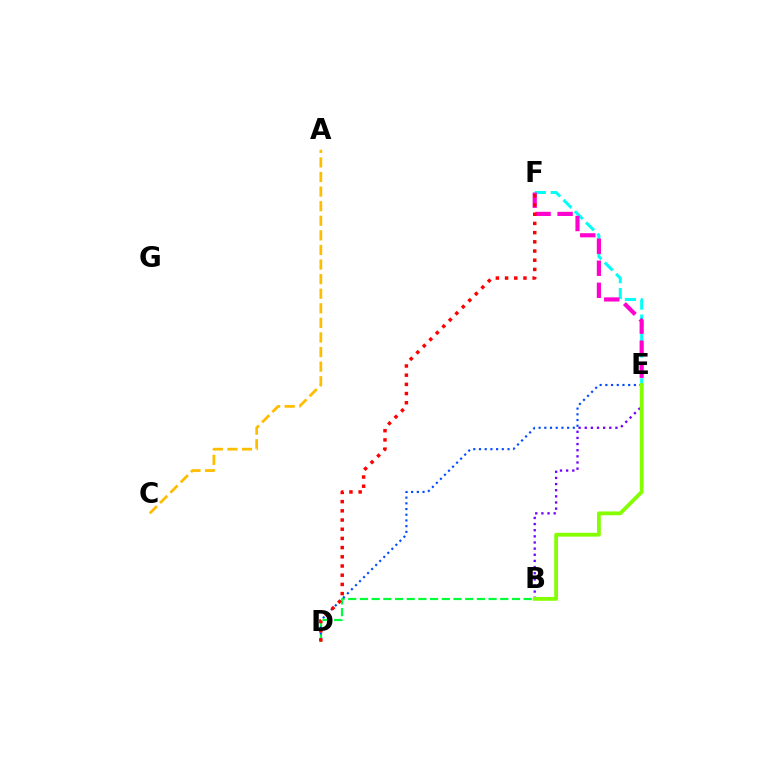{('E', 'F'): [{'color': '#00fff6', 'line_style': 'dashed', 'thickness': 2.17}, {'color': '#ff00cf', 'line_style': 'dashed', 'thickness': 2.99}], ('B', 'D'): [{'color': '#00ff39', 'line_style': 'dashed', 'thickness': 1.59}], ('A', 'C'): [{'color': '#ffbd00', 'line_style': 'dashed', 'thickness': 1.98}], ('D', 'E'): [{'color': '#004bff', 'line_style': 'dotted', 'thickness': 1.55}], ('D', 'F'): [{'color': '#ff0000', 'line_style': 'dotted', 'thickness': 2.5}], ('B', 'E'): [{'color': '#7200ff', 'line_style': 'dotted', 'thickness': 1.67}, {'color': '#84ff00', 'line_style': 'solid', 'thickness': 2.73}]}